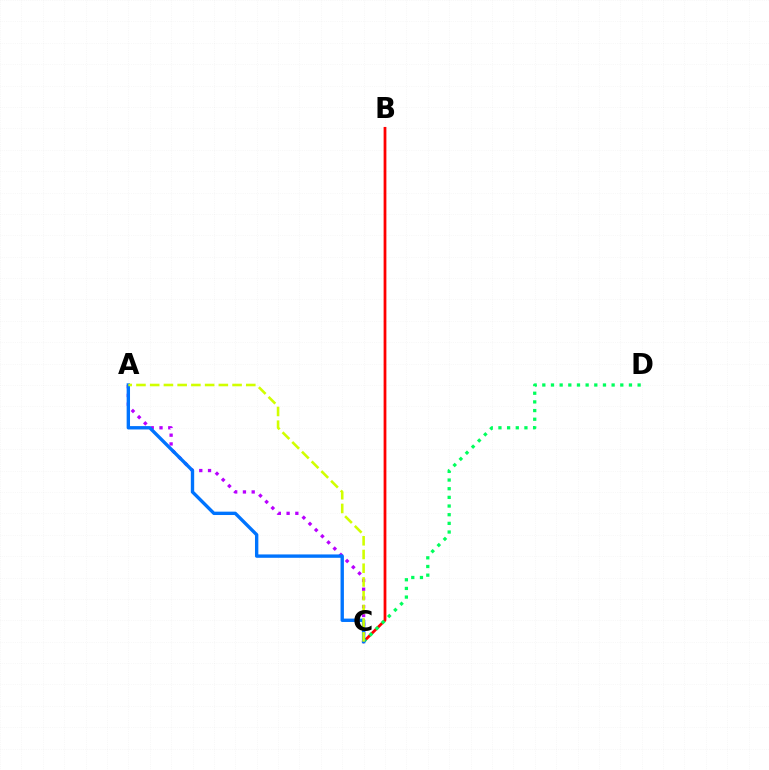{('B', 'C'): [{'color': '#ff0000', 'line_style': 'solid', 'thickness': 1.99}], ('C', 'D'): [{'color': '#00ff5c', 'line_style': 'dotted', 'thickness': 2.35}], ('A', 'C'): [{'color': '#b900ff', 'line_style': 'dotted', 'thickness': 2.38}, {'color': '#0074ff', 'line_style': 'solid', 'thickness': 2.43}, {'color': '#d1ff00', 'line_style': 'dashed', 'thickness': 1.87}]}